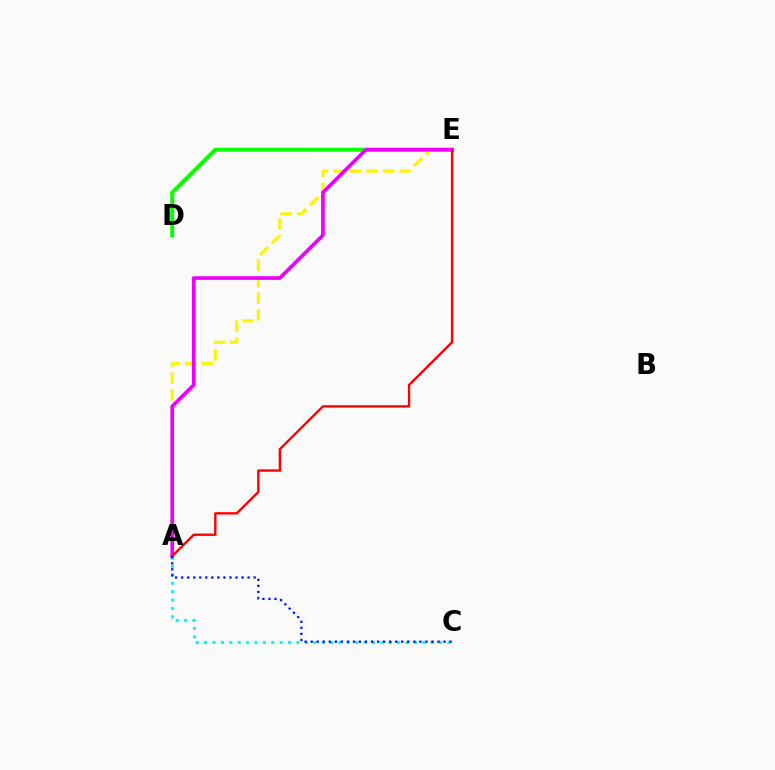{('D', 'E'): [{'color': '#08ff00', 'line_style': 'solid', 'thickness': 2.85}], ('A', 'E'): [{'color': '#fcf500', 'line_style': 'dashed', 'thickness': 2.25}, {'color': '#ee00ff', 'line_style': 'solid', 'thickness': 2.66}, {'color': '#ff0000', 'line_style': 'solid', 'thickness': 1.7}], ('A', 'C'): [{'color': '#00fff6', 'line_style': 'dotted', 'thickness': 2.28}, {'color': '#0010ff', 'line_style': 'dotted', 'thickness': 1.64}]}